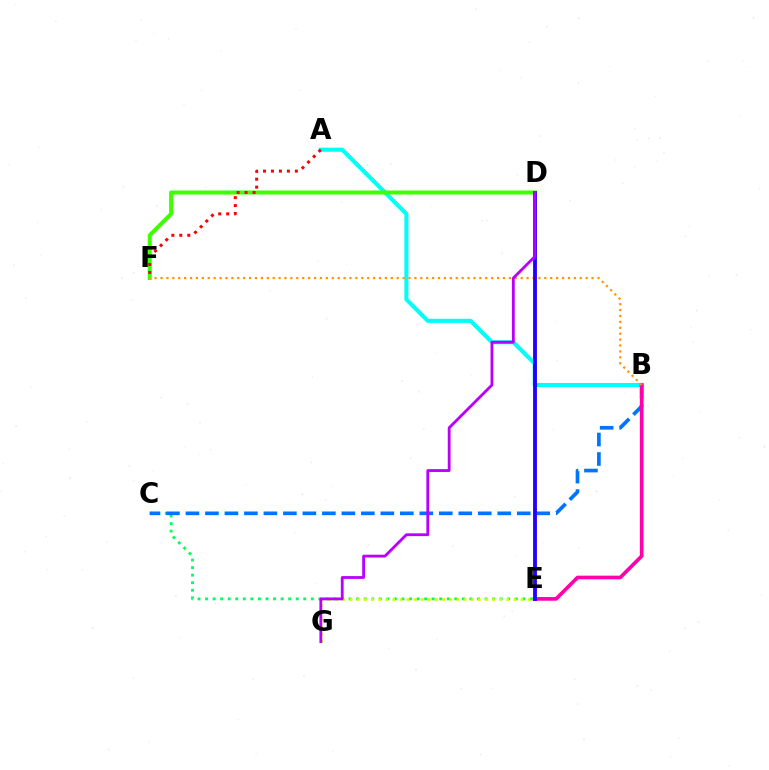{('C', 'E'): [{'color': '#00ff5c', 'line_style': 'dotted', 'thickness': 2.05}], ('A', 'B'): [{'color': '#00fff6', 'line_style': 'solid', 'thickness': 2.94}], ('B', 'C'): [{'color': '#0074ff', 'line_style': 'dashed', 'thickness': 2.65}], ('D', 'F'): [{'color': '#3dff00', 'line_style': 'solid', 'thickness': 2.89}], ('B', 'E'): [{'color': '#ff00ac', 'line_style': 'solid', 'thickness': 2.64}], ('B', 'F'): [{'color': '#ff9400', 'line_style': 'dotted', 'thickness': 1.6}], ('E', 'G'): [{'color': '#d1ff00', 'line_style': 'dotted', 'thickness': 1.93}], ('D', 'E'): [{'color': '#2500ff', 'line_style': 'solid', 'thickness': 2.77}], ('D', 'G'): [{'color': '#b900ff', 'line_style': 'solid', 'thickness': 2.03}], ('A', 'F'): [{'color': '#ff0000', 'line_style': 'dotted', 'thickness': 2.16}]}